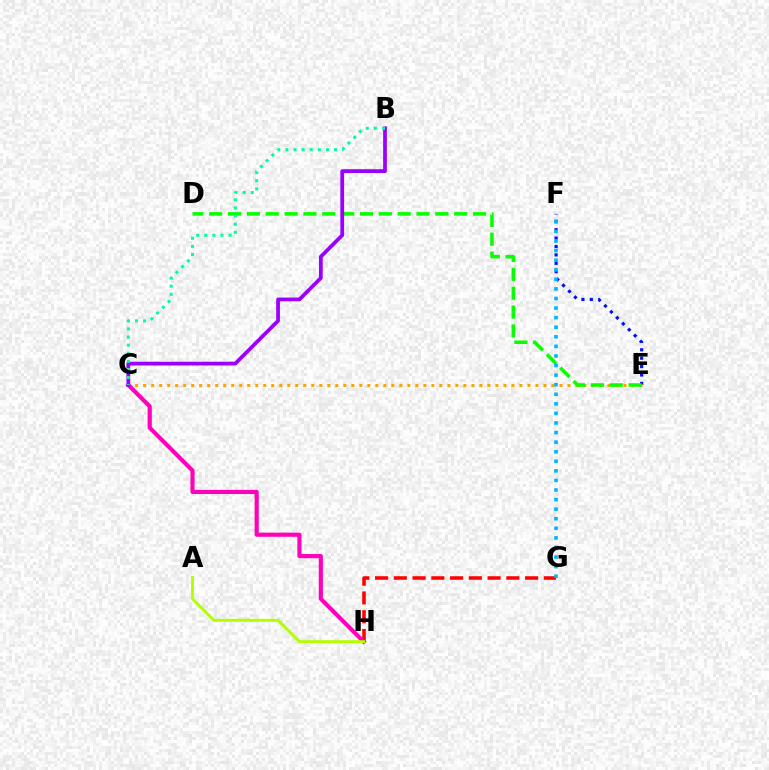{('E', 'F'): [{'color': '#0010ff', 'line_style': 'dotted', 'thickness': 2.28}], ('G', 'H'): [{'color': '#ff0000', 'line_style': 'dashed', 'thickness': 2.55}], ('C', 'E'): [{'color': '#ffa500', 'line_style': 'dotted', 'thickness': 2.18}], ('C', 'H'): [{'color': '#ff00bd', 'line_style': 'solid', 'thickness': 2.98}], ('A', 'H'): [{'color': '#b3ff00', 'line_style': 'solid', 'thickness': 2.11}], ('D', 'E'): [{'color': '#08ff00', 'line_style': 'dashed', 'thickness': 2.56}], ('F', 'G'): [{'color': '#00b5ff', 'line_style': 'dotted', 'thickness': 2.6}], ('B', 'C'): [{'color': '#9b00ff', 'line_style': 'solid', 'thickness': 2.71}, {'color': '#00ff9d', 'line_style': 'dotted', 'thickness': 2.2}]}